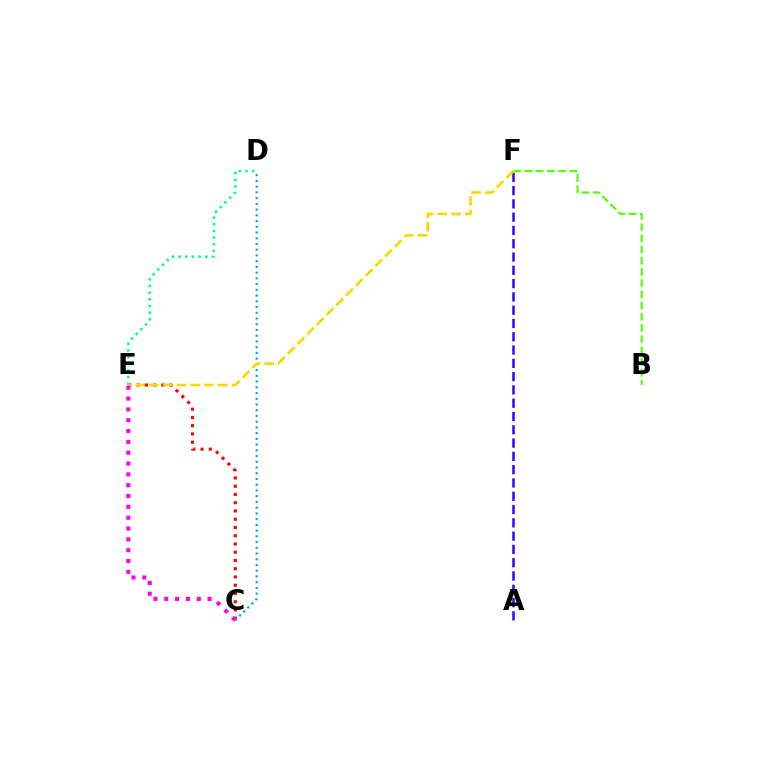{('C', 'E'): [{'color': '#ff0000', 'line_style': 'dotted', 'thickness': 2.24}, {'color': '#ff00ed', 'line_style': 'dotted', 'thickness': 2.94}], ('D', 'E'): [{'color': '#00ff86', 'line_style': 'dotted', 'thickness': 1.81}], ('A', 'F'): [{'color': '#3700ff', 'line_style': 'dashed', 'thickness': 1.81}], ('B', 'F'): [{'color': '#4fff00', 'line_style': 'dashed', 'thickness': 1.52}], ('C', 'D'): [{'color': '#009eff', 'line_style': 'dotted', 'thickness': 1.56}], ('E', 'F'): [{'color': '#ffd500', 'line_style': 'dashed', 'thickness': 1.87}]}